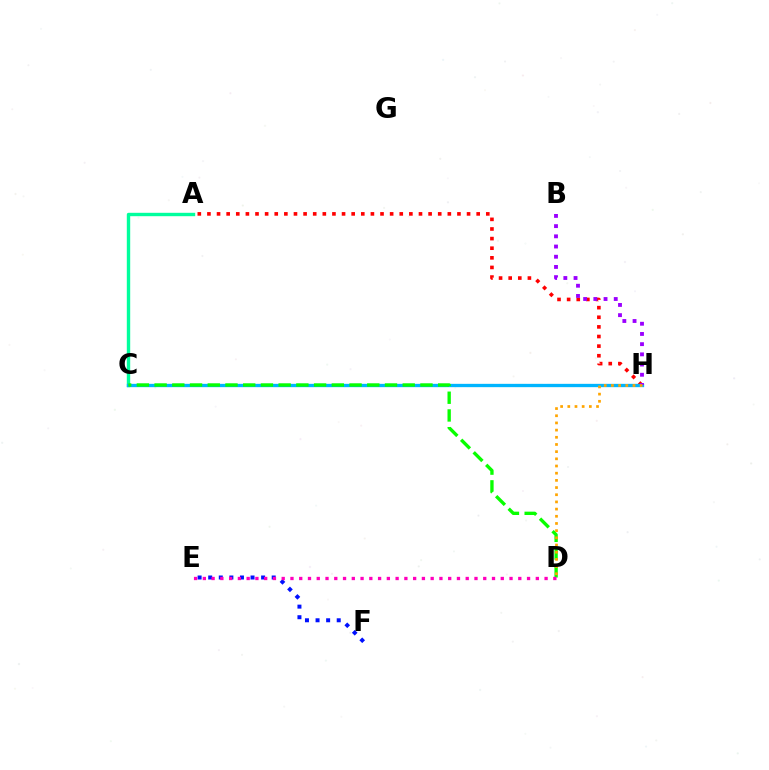{('A', 'C'): [{'color': '#00ff9d', 'line_style': 'solid', 'thickness': 2.44}], ('E', 'F'): [{'color': '#0010ff', 'line_style': 'dotted', 'thickness': 2.88}], ('A', 'H'): [{'color': '#ff0000', 'line_style': 'dotted', 'thickness': 2.61}], ('C', 'H'): [{'color': '#b3ff00', 'line_style': 'dashed', 'thickness': 2.19}, {'color': '#00b5ff', 'line_style': 'solid', 'thickness': 2.38}], ('B', 'H'): [{'color': '#9b00ff', 'line_style': 'dotted', 'thickness': 2.77}], ('C', 'D'): [{'color': '#08ff00', 'line_style': 'dashed', 'thickness': 2.41}], ('D', 'H'): [{'color': '#ffa500', 'line_style': 'dotted', 'thickness': 1.95}], ('D', 'E'): [{'color': '#ff00bd', 'line_style': 'dotted', 'thickness': 2.38}]}